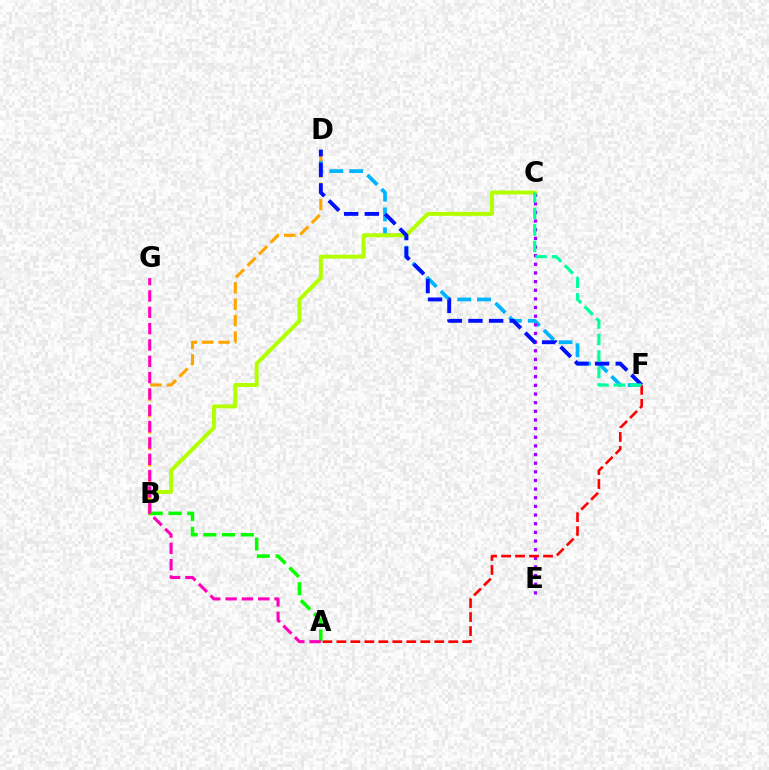{('D', 'F'): [{'color': '#00b5ff', 'line_style': 'dashed', 'thickness': 2.7}, {'color': '#0010ff', 'line_style': 'dashed', 'thickness': 2.8}], ('C', 'E'): [{'color': '#9b00ff', 'line_style': 'dotted', 'thickness': 2.35}], ('B', 'C'): [{'color': '#b3ff00', 'line_style': 'solid', 'thickness': 2.86}], ('A', 'F'): [{'color': '#ff0000', 'line_style': 'dashed', 'thickness': 1.9}], ('A', 'B'): [{'color': '#08ff00', 'line_style': 'dashed', 'thickness': 2.54}], ('B', 'D'): [{'color': '#ffa500', 'line_style': 'dashed', 'thickness': 2.23}], ('C', 'F'): [{'color': '#00ff9d', 'line_style': 'dashed', 'thickness': 2.24}], ('A', 'G'): [{'color': '#ff00bd', 'line_style': 'dashed', 'thickness': 2.22}]}